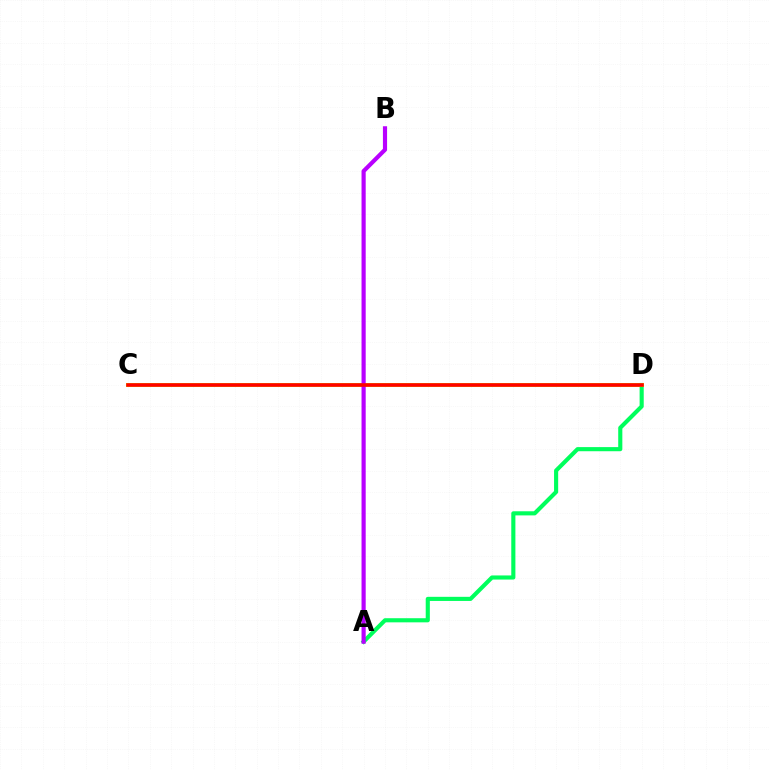{('C', 'D'): [{'color': '#0074ff', 'line_style': 'dotted', 'thickness': 2.53}, {'color': '#d1ff00', 'line_style': 'solid', 'thickness': 2.85}, {'color': '#ff0000', 'line_style': 'solid', 'thickness': 2.58}], ('A', 'D'): [{'color': '#00ff5c', 'line_style': 'solid', 'thickness': 2.97}], ('A', 'B'): [{'color': '#b900ff', 'line_style': 'solid', 'thickness': 3.0}]}